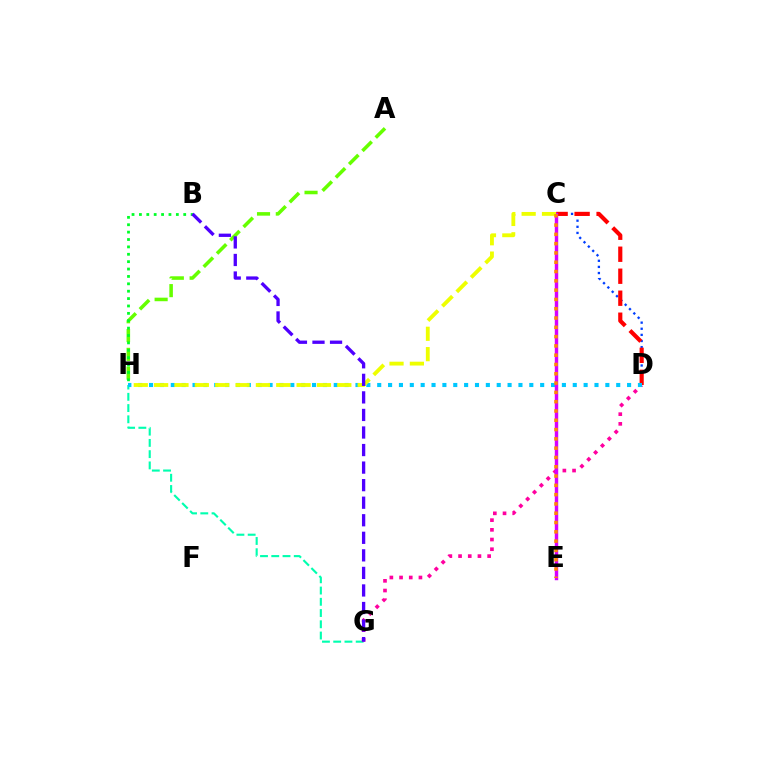{('G', 'H'): [{'color': '#00ffaf', 'line_style': 'dashed', 'thickness': 1.53}], ('C', 'D'): [{'color': '#003fff', 'line_style': 'dotted', 'thickness': 1.66}, {'color': '#ff0000', 'line_style': 'dashed', 'thickness': 2.99}], ('D', 'G'): [{'color': '#ff00a0', 'line_style': 'dotted', 'thickness': 2.63}], ('A', 'H'): [{'color': '#66ff00', 'line_style': 'dashed', 'thickness': 2.55}], ('D', 'H'): [{'color': '#00c7ff', 'line_style': 'dotted', 'thickness': 2.95}], ('C', 'E'): [{'color': '#d600ff', 'line_style': 'solid', 'thickness': 2.48}, {'color': '#ff8800', 'line_style': 'dotted', 'thickness': 2.53}], ('B', 'H'): [{'color': '#00ff27', 'line_style': 'dotted', 'thickness': 2.01}], ('C', 'H'): [{'color': '#eeff00', 'line_style': 'dashed', 'thickness': 2.77}], ('B', 'G'): [{'color': '#4f00ff', 'line_style': 'dashed', 'thickness': 2.38}]}